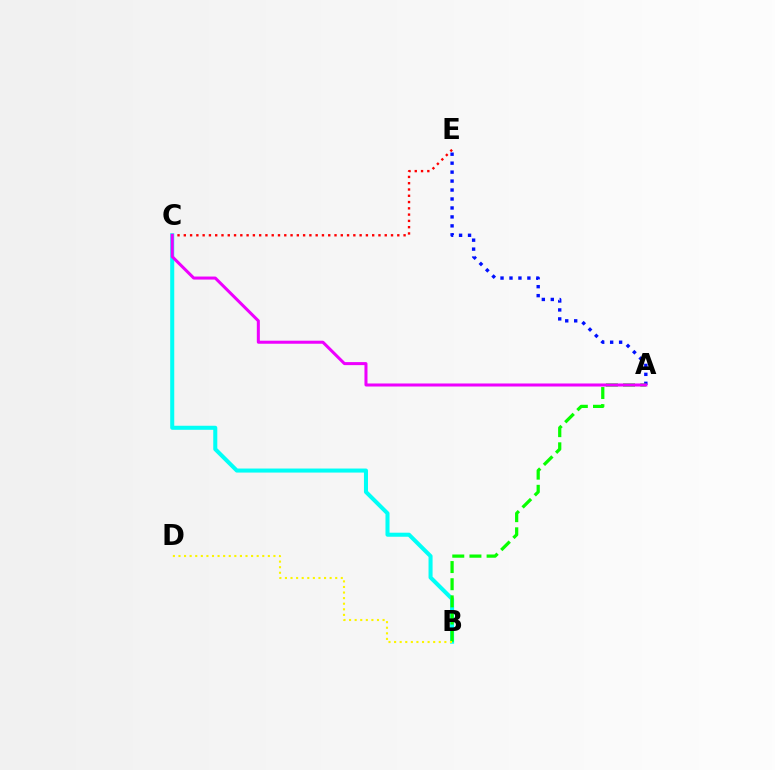{('C', 'E'): [{'color': '#ff0000', 'line_style': 'dotted', 'thickness': 1.71}], ('B', 'C'): [{'color': '#00fff6', 'line_style': 'solid', 'thickness': 2.91}], ('A', 'E'): [{'color': '#0010ff', 'line_style': 'dotted', 'thickness': 2.43}], ('A', 'B'): [{'color': '#08ff00', 'line_style': 'dashed', 'thickness': 2.33}], ('B', 'D'): [{'color': '#fcf500', 'line_style': 'dotted', 'thickness': 1.52}], ('A', 'C'): [{'color': '#ee00ff', 'line_style': 'solid', 'thickness': 2.18}]}